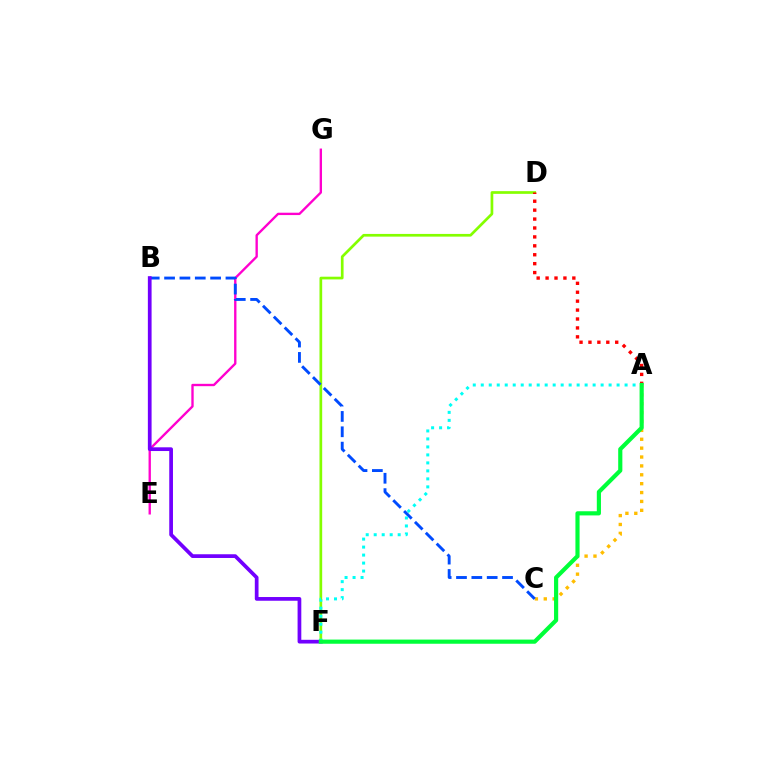{('E', 'G'): [{'color': '#ff00cf', 'line_style': 'solid', 'thickness': 1.69}], ('A', 'C'): [{'color': '#ffbd00', 'line_style': 'dotted', 'thickness': 2.41}], ('D', 'F'): [{'color': '#84ff00', 'line_style': 'solid', 'thickness': 1.94}], ('B', 'C'): [{'color': '#004bff', 'line_style': 'dashed', 'thickness': 2.08}], ('B', 'F'): [{'color': '#7200ff', 'line_style': 'solid', 'thickness': 2.68}], ('A', 'F'): [{'color': '#00fff6', 'line_style': 'dotted', 'thickness': 2.17}, {'color': '#00ff39', 'line_style': 'solid', 'thickness': 2.99}], ('A', 'D'): [{'color': '#ff0000', 'line_style': 'dotted', 'thickness': 2.42}]}